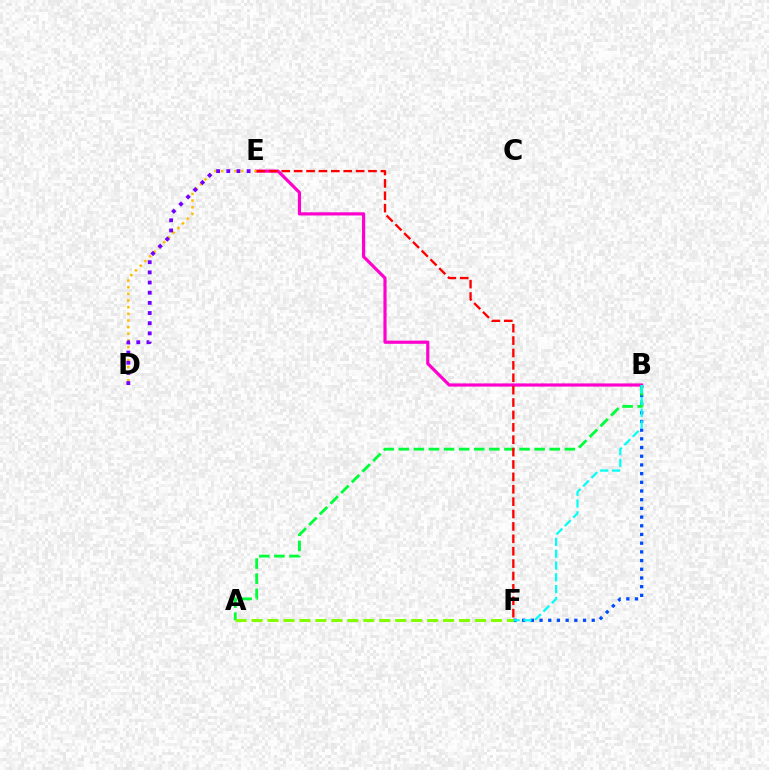{('B', 'E'): [{'color': '#ff00cf', 'line_style': 'solid', 'thickness': 2.28}], ('B', 'F'): [{'color': '#004bff', 'line_style': 'dotted', 'thickness': 2.36}, {'color': '#00fff6', 'line_style': 'dashed', 'thickness': 1.6}], ('A', 'B'): [{'color': '#00ff39', 'line_style': 'dashed', 'thickness': 2.05}], ('D', 'E'): [{'color': '#ffbd00', 'line_style': 'dotted', 'thickness': 1.81}, {'color': '#7200ff', 'line_style': 'dotted', 'thickness': 2.76}], ('A', 'F'): [{'color': '#84ff00', 'line_style': 'dashed', 'thickness': 2.17}], ('E', 'F'): [{'color': '#ff0000', 'line_style': 'dashed', 'thickness': 1.68}]}